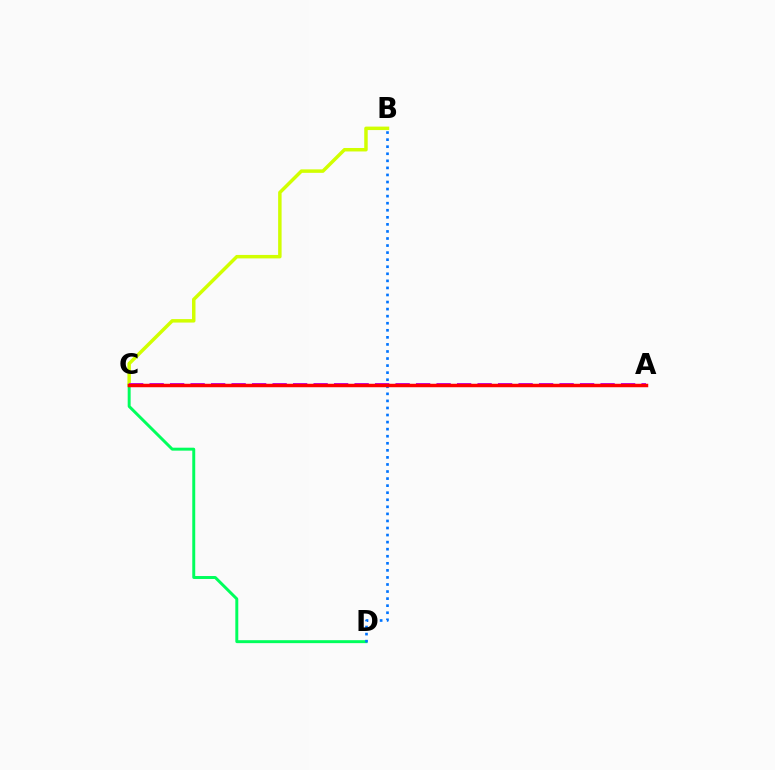{('C', 'D'): [{'color': '#00ff5c', 'line_style': 'solid', 'thickness': 2.13}], ('B', 'D'): [{'color': '#0074ff', 'line_style': 'dotted', 'thickness': 1.92}], ('B', 'C'): [{'color': '#d1ff00', 'line_style': 'solid', 'thickness': 2.5}], ('A', 'C'): [{'color': '#b900ff', 'line_style': 'dashed', 'thickness': 2.78}, {'color': '#ff0000', 'line_style': 'solid', 'thickness': 2.5}]}